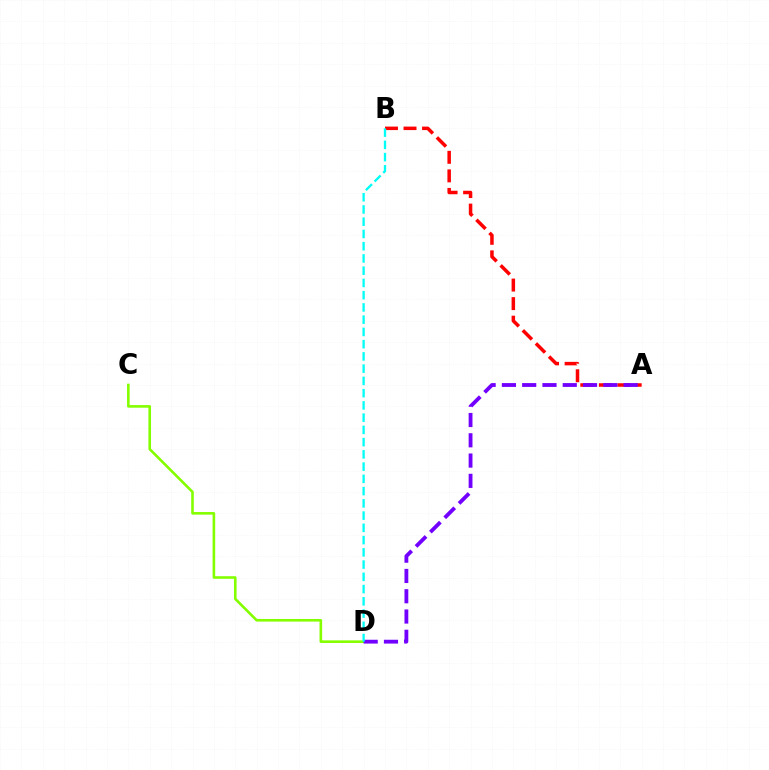{('A', 'B'): [{'color': '#ff0000', 'line_style': 'dashed', 'thickness': 2.52}], ('C', 'D'): [{'color': '#84ff00', 'line_style': 'solid', 'thickness': 1.88}], ('A', 'D'): [{'color': '#7200ff', 'line_style': 'dashed', 'thickness': 2.76}], ('B', 'D'): [{'color': '#00fff6', 'line_style': 'dashed', 'thickness': 1.66}]}